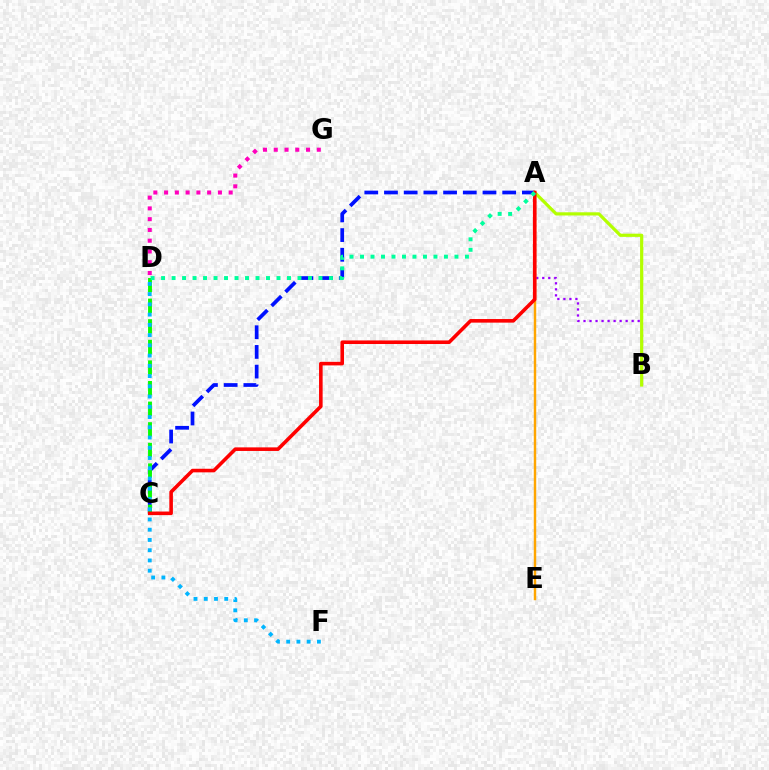{('D', 'G'): [{'color': '#ff00bd', 'line_style': 'dotted', 'thickness': 2.92}], ('A', 'B'): [{'color': '#9b00ff', 'line_style': 'dotted', 'thickness': 1.63}, {'color': '#b3ff00', 'line_style': 'solid', 'thickness': 2.3}], ('A', 'C'): [{'color': '#0010ff', 'line_style': 'dashed', 'thickness': 2.68}, {'color': '#ff0000', 'line_style': 'solid', 'thickness': 2.58}], ('C', 'D'): [{'color': '#08ff00', 'line_style': 'dashed', 'thickness': 2.8}], ('A', 'E'): [{'color': '#ffa500', 'line_style': 'solid', 'thickness': 1.76}], ('D', 'F'): [{'color': '#00b5ff', 'line_style': 'dotted', 'thickness': 2.78}], ('A', 'D'): [{'color': '#00ff9d', 'line_style': 'dotted', 'thickness': 2.85}]}